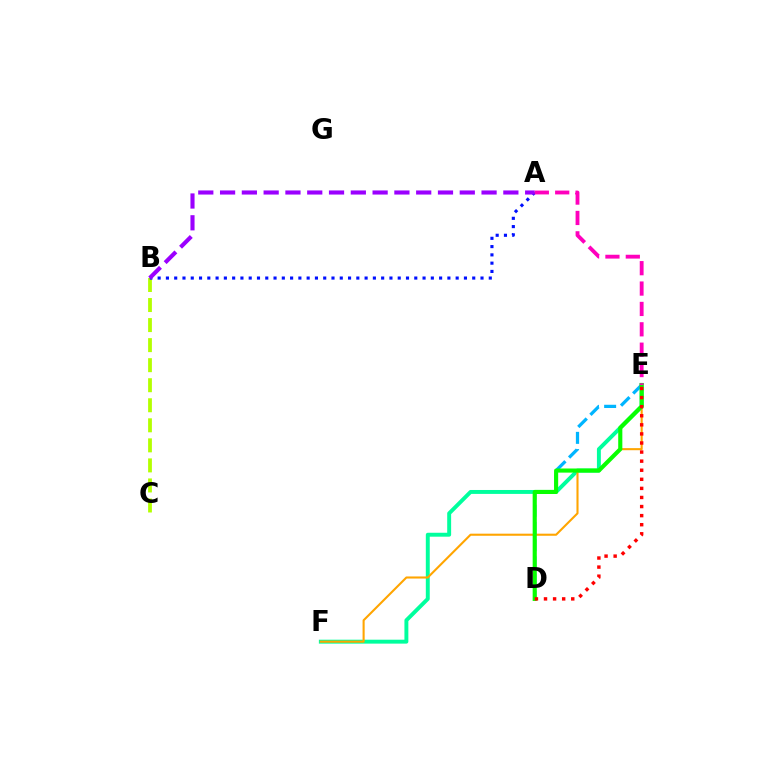{('E', 'F'): [{'color': '#00ff9d', 'line_style': 'solid', 'thickness': 2.83}, {'color': '#ffa500', 'line_style': 'solid', 'thickness': 1.51}], ('D', 'E'): [{'color': '#00b5ff', 'line_style': 'dashed', 'thickness': 2.34}, {'color': '#08ff00', 'line_style': 'solid', 'thickness': 2.97}, {'color': '#ff0000', 'line_style': 'dotted', 'thickness': 2.47}], ('B', 'C'): [{'color': '#b3ff00', 'line_style': 'dashed', 'thickness': 2.72}], ('A', 'B'): [{'color': '#0010ff', 'line_style': 'dotted', 'thickness': 2.25}, {'color': '#9b00ff', 'line_style': 'dashed', 'thickness': 2.96}], ('A', 'E'): [{'color': '#ff00bd', 'line_style': 'dashed', 'thickness': 2.77}]}